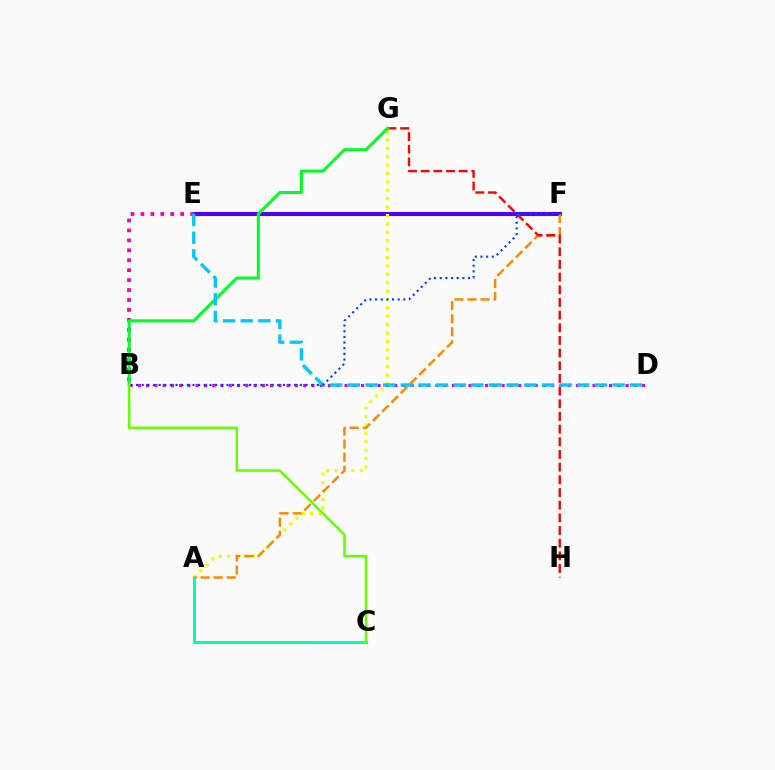{('E', 'F'): [{'color': '#4f00ff', 'line_style': 'solid', 'thickness': 2.94}], ('A', 'G'): [{'color': '#eeff00', 'line_style': 'dotted', 'thickness': 2.28}], ('A', 'F'): [{'color': '#ff8800', 'line_style': 'dashed', 'thickness': 1.77}], ('G', 'H'): [{'color': '#ff0000', 'line_style': 'dashed', 'thickness': 1.72}], ('A', 'C'): [{'color': '#00ffaf', 'line_style': 'solid', 'thickness': 2.16}], ('B', 'E'): [{'color': '#ff00a0', 'line_style': 'dotted', 'thickness': 2.7}], ('B', 'G'): [{'color': '#00ff27', 'line_style': 'solid', 'thickness': 2.18}], ('B', 'D'): [{'color': '#d600ff', 'line_style': 'dotted', 'thickness': 2.25}], ('D', 'E'): [{'color': '#00c7ff', 'line_style': 'dashed', 'thickness': 2.4}], ('B', 'F'): [{'color': '#003fff', 'line_style': 'dotted', 'thickness': 1.54}], ('B', 'C'): [{'color': '#66ff00', 'line_style': 'solid', 'thickness': 1.78}]}